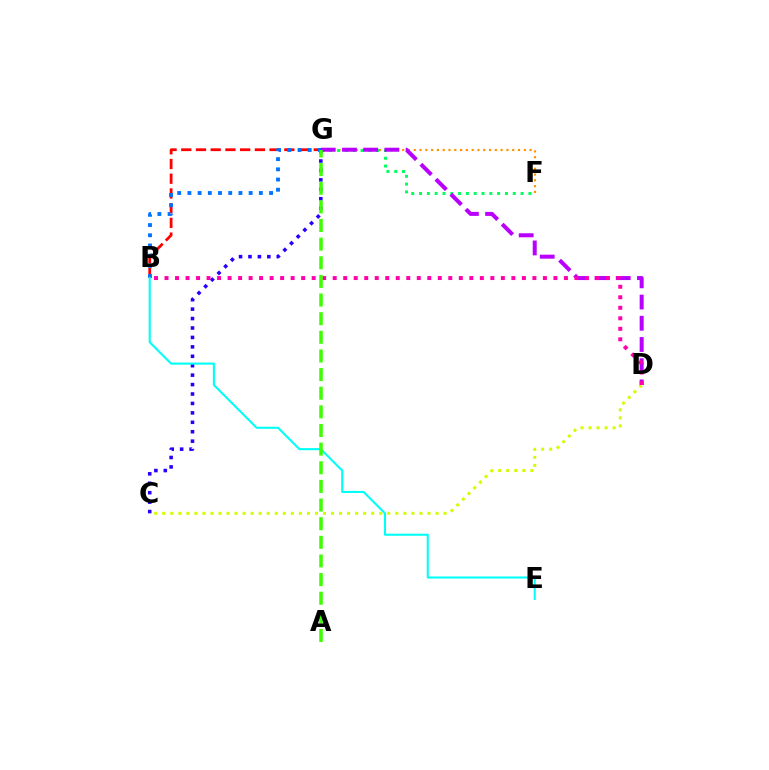{('B', 'G'): [{'color': '#ff0000', 'line_style': 'dashed', 'thickness': 2.0}, {'color': '#0074ff', 'line_style': 'dotted', 'thickness': 2.77}], ('F', 'G'): [{'color': '#ff9400', 'line_style': 'dotted', 'thickness': 1.57}, {'color': '#00ff5c', 'line_style': 'dotted', 'thickness': 2.12}], ('C', 'G'): [{'color': '#2500ff', 'line_style': 'dotted', 'thickness': 2.56}], ('D', 'G'): [{'color': '#b900ff', 'line_style': 'dashed', 'thickness': 2.88}], ('C', 'D'): [{'color': '#d1ff00', 'line_style': 'dotted', 'thickness': 2.18}], ('B', 'D'): [{'color': '#ff00ac', 'line_style': 'dotted', 'thickness': 2.86}], ('B', 'E'): [{'color': '#00fff6', 'line_style': 'solid', 'thickness': 1.51}], ('A', 'G'): [{'color': '#3dff00', 'line_style': 'dashed', 'thickness': 2.53}]}